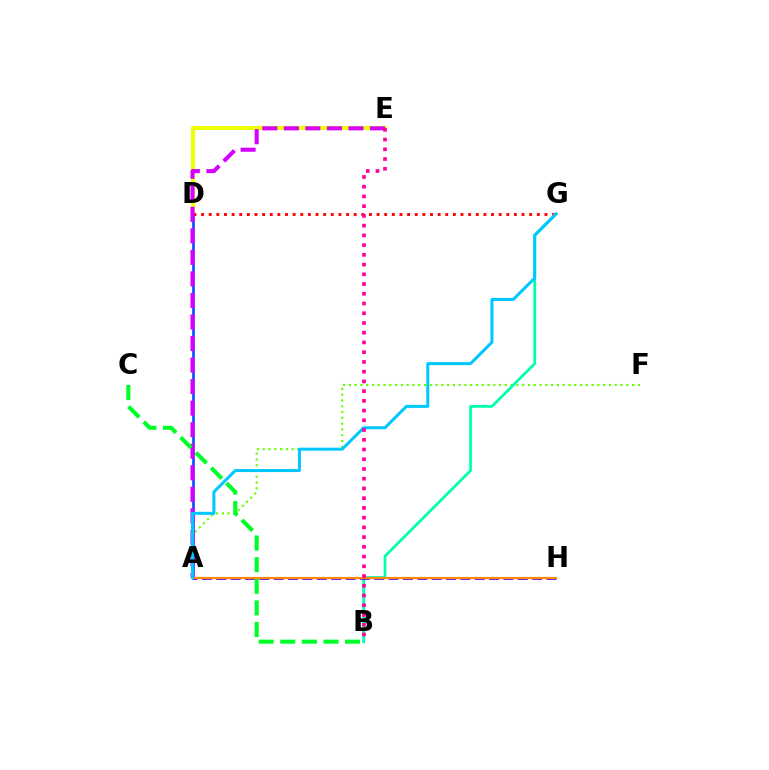{('D', 'E'): [{'color': '#eeff00', 'line_style': 'solid', 'thickness': 2.89}], ('A', 'D'): [{'color': '#003fff', 'line_style': 'solid', 'thickness': 1.8}], ('A', 'F'): [{'color': '#66ff00', 'line_style': 'dotted', 'thickness': 1.57}], ('D', 'G'): [{'color': '#ff0000', 'line_style': 'dotted', 'thickness': 2.07}], ('B', 'G'): [{'color': '#00ffaf', 'line_style': 'solid', 'thickness': 1.98}], ('A', 'E'): [{'color': '#d600ff', 'line_style': 'dashed', 'thickness': 2.93}], ('A', 'H'): [{'color': '#4f00ff', 'line_style': 'dashed', 'thickness': 1.95}, {'color': '#ff8800', 'line_style': 'solid', 'thickness': 1.56}], ('B', 'C'): [{'color': '#00ff27', 'line_style': 'dashed', 'thickness': 2.94}], ('A', 'G'): [{'color': '#00c7ff', 'line_style': 'solid', 'thickness': 2.16}], ('B', 'E'): [{'color': '#ff00a0', 'line_style': 'dotted', 'thickness': 2.64}]}